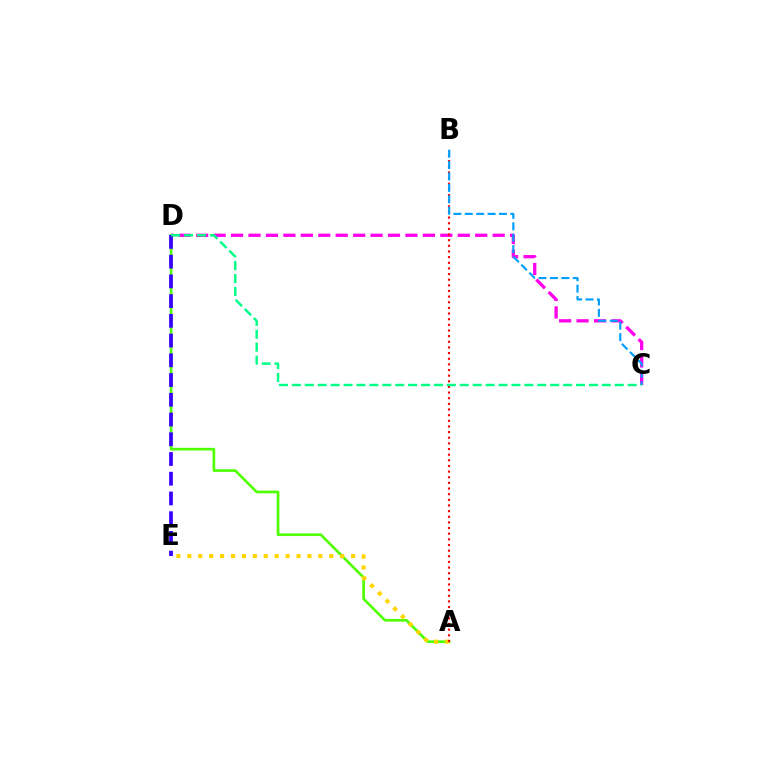{('A', 'D'): [{'color': '#4fff00', 'line_style': 'solid', 'thickness': 1.91}], ('C', 'D'): [{'color': '#ff00ed', 'line_style': 'dashed', 'thickness': 2.37}, {'color': '#00ff86', 'line_style': 'dashed', 'thickness': 1.75}], ('D', 'E'): [{'color': '#3700ff', 'line_style': 'dashed', 'thickness': 2.68}], ('A', 'E'): [{'color': '#ffd500', 'line_style': 'dotted', 'thickness': 2.97}], ('A', 'B'): [{'color': '#ff0000', 'line_style': 'dotted', 'thickness': 1.53}], ('B', 'C'): [{'color': '#009eff', 'line_style': 'dashed', 'thickness': 1.55}]}